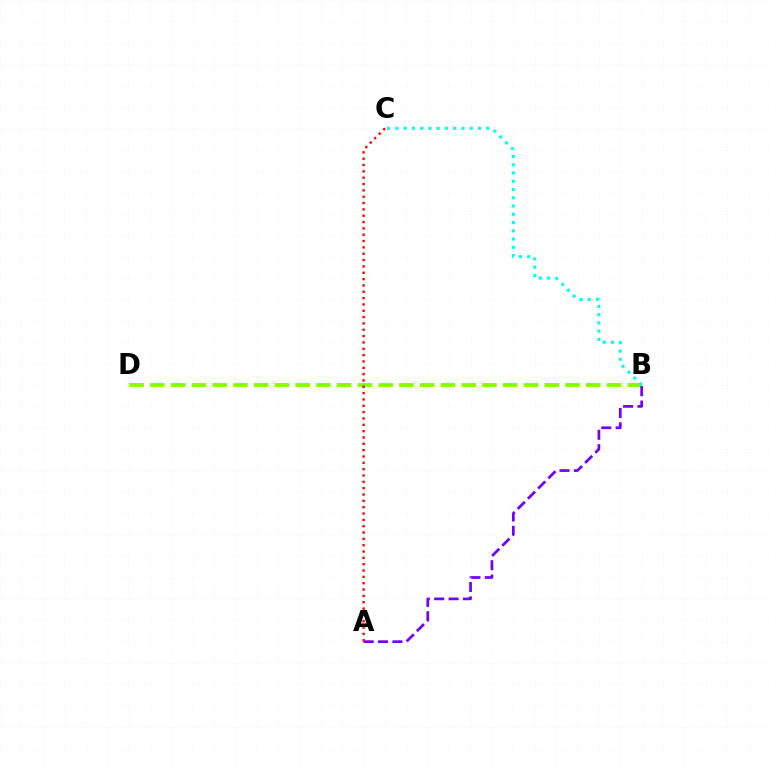{('B', 'D'): [{'color': '#84ff00', 'line_style': 'dashed', 'thickness': 2.82}], ('A', 'B'): [{'color': '#7200ff', 'line_style': 'dashed', 'thickness': 1.96}], ('A', 'C'): [{'color': '#ff0000', 'line_style': 'dotted', 'thickness': 1.72}], ('B', 'C'): [{'color': '#00fff6', 'line_style': 'dotted', 'thickness': 2.24}]}